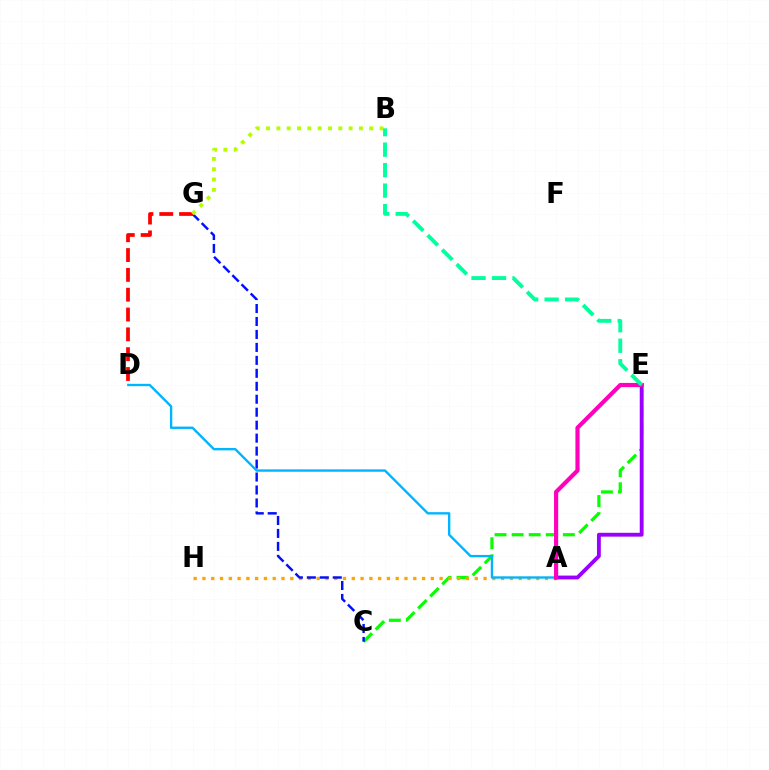{('C', 'E'): [{'color': '#08ff00', 'line_style': 'dashed', 'thickness': 2.32}], ('A', 'H'): [{'color': '#ffa500', 'line_style': 'dotted', 'thickness': 2.39}], ('C', 'G'): [{'color': '#0010ff', 'line_style': 'dashed', 'thickness': 1.76}], ('A', 'E'): [{'color': '#9b00ff', 'line_style': 'solid', 'thickness': 2.77}, {'color': '#ff00bd', 'line_style': 'solid', 'thickness': 3.0}], ('D', 'G'): [{'color': '#ff0000', 'line_style': 'dashed', 'thickness': 2.69}], ('B', 'G'): [{'color': '#b3ff00', 'line_style': 'dotted', 'thickness': 2.8}], ('A', 'D'): [{'color': '#00b5ff', 'line_style': 'solid', 'thickness': 1.71}], ('B', 'E'): [{'color': '#00ff9d', 'line_style': 'dashed', 'thickness': 2.78}]}